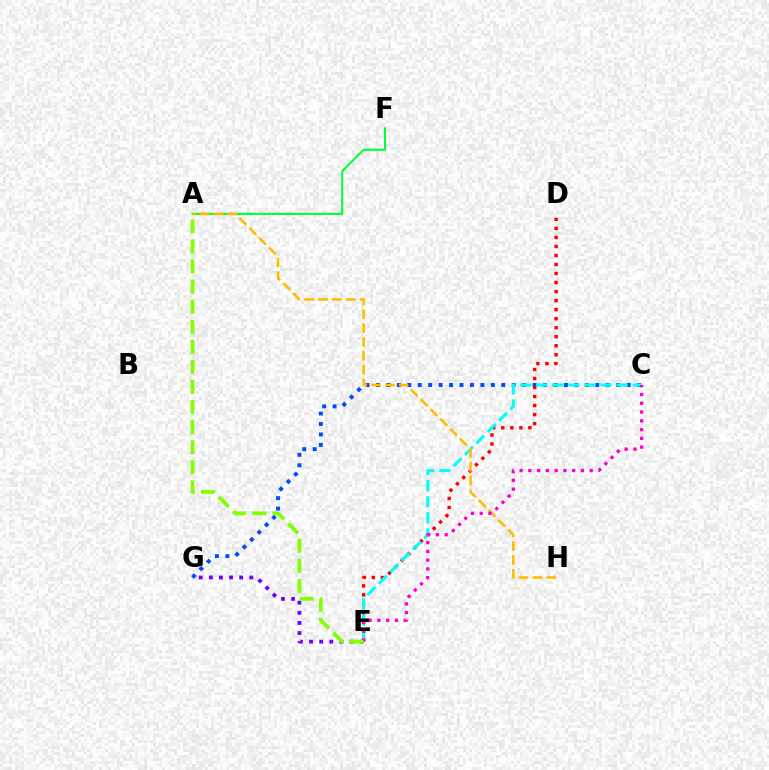{('C', 'G'): [{'color': '#004bff', 'line_style': 'dotted', 'thickness': 2.84}], ('A', 'F'): [{'color': '#00ff39', 'line_style': 'solid', 'thickness': 1.5}], ('E', 'G'): [{'color': '#7200ff', 'line_style': 'dotted', 'thickness': 2.75}], ('D', 'E'): [{'color': '#ff0000', 'line_style': 'dotted', 'thickness': 2.45}], ('C', 'E'): [{'color': '#00fff6', 'line_style': 'dashed', 'thickness': 2.19}, {'color': '#ff00cf', 'line_style': 'dotted', 'thickness': 2.38}], ('A', 'H'): [{'color': '#ffbd00', 'line_style': 'dashed', 'thickness': 1.88}], ('A', 'E'): [{'color': '#84ff00', 'line_style': 'dashed', 'thickness': 2.73}]}